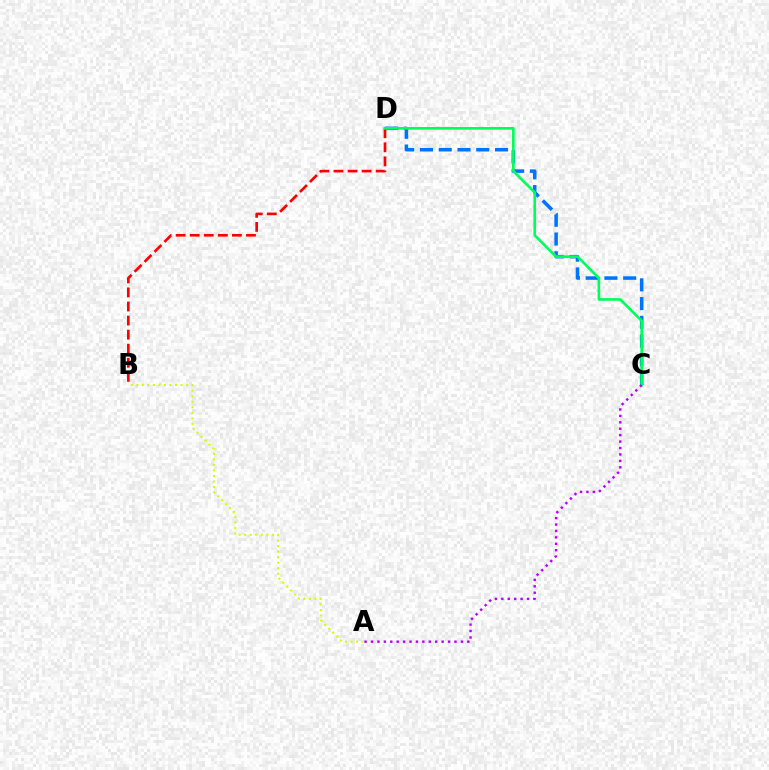{('C', 'D'): [{'color': '#0074ff', 'line_style': 'dashed', 'thickness': 2.55}, {'color': '#00ff5c', 'line_style': 'solid', 'thickness': 1.91}], ('B', 'D'): [{'color': '#ff0000', 'line_style': 'dashed', 'thickness': 1.91}], ('A', 'C'): [{'color': '#b900ff', 'line_style': 'dotted', 'thickness': 1.75}], ('A', 'B'): [{'color': '#d1ff00', 'line_style': 'dotted', 'thickness': 1.5}]}